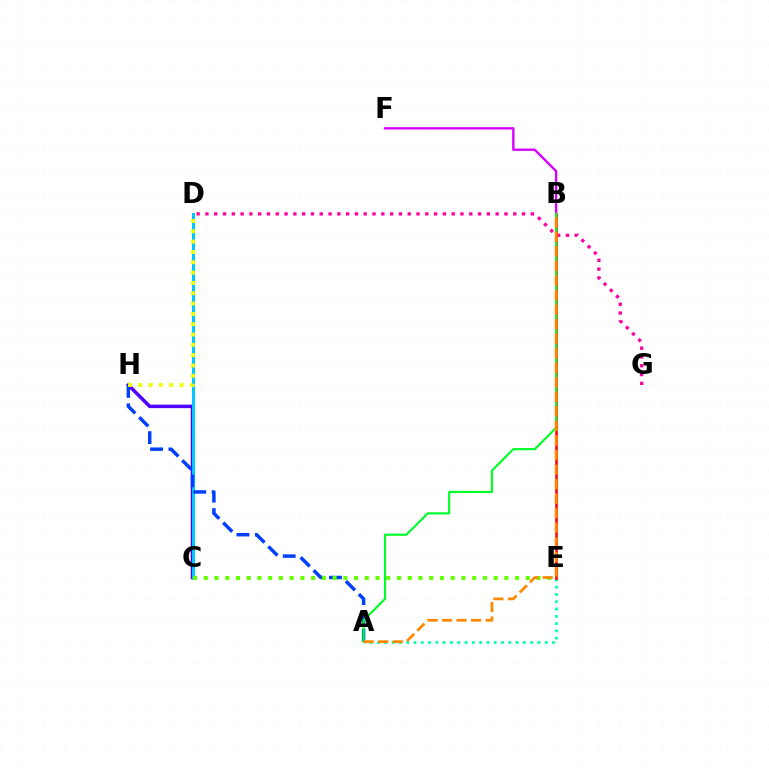{('C', 'H'): [{'color': '#4f00ff', 'line_style': 'solid', 'thickness': 2.52}], ('C', 'D'): [{'color': '#00c7ff', 'line_style': 'solid', 'thickness': 2.17}], ('D', 'G'): [{'color': '#ff00a0', 'line_style': 'dotted', 'thickness': 2.39}], ('A', 'E'): [{'color': '#00ffaf', 'line_style': 'dotted', 'thickness': 1.98}], ('B', 'F'): [{'color': '#d600ff', 'line_style': 'solid', 'thickness': 1.71}], ('A', 'H'): [{'color': '#003fff', 'line_style': 'dashed', 'thickness': 2.49}], ('C', 'E'): [{'color': '#66ff00', 'line_style': 'dotted', 'thickness': 2.92}], ('B', 'E'): [{'color': '#ff0000', 'line_style': 'solid', 'thickness': 1.83}], ('A', 'B'): [{'color': '#00ff27', 'line_style': 'solid', 'thickness': 1.55}, {'color': '#ff8800', 'line_style': 'dashed', 'thickness': 1.98}], ('D', 'H'): [{'color': '#eeff00', 'line_style': 'dotted', 'thickness': 2.8}]}